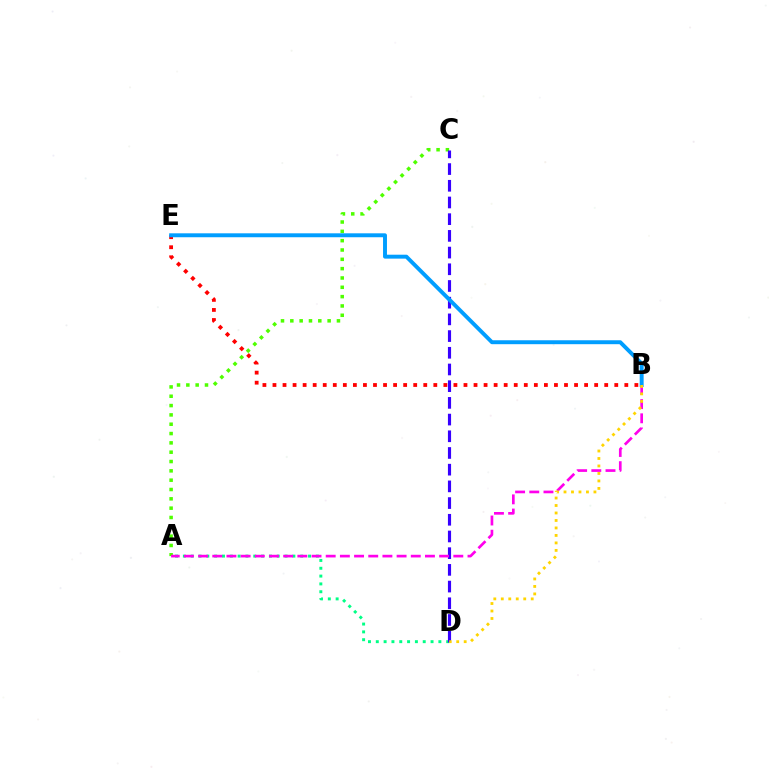{('A', 'D'): [{'color': '#00ff86', 'line_style': 'dotted', 'thickness': 2.13}], ('A', 'C'): [{'color': '#4fff00', 'line_style': 'dotted', 'thickness': 2.53}], ('C', 'D'): [{'color': '#3700ff', 'line_style': 'dashed', 'thickness': 2.27}], ('A', 'B'): [{'color': '#ff00ed', 'line_style': 'dashed', 'thickness': 1.93}], ('B', 'E'): [{'color': '#ff0000', 'line_style': 'dotted', 'thickness': 2.73}, {'color': '#009eff', 'line_style': 'solid', 'thickness': 2.83}], ('B', 'D'): [{'color': '#ffd500', 'line_style': 'dotted', 'thickness': 2.03}]}